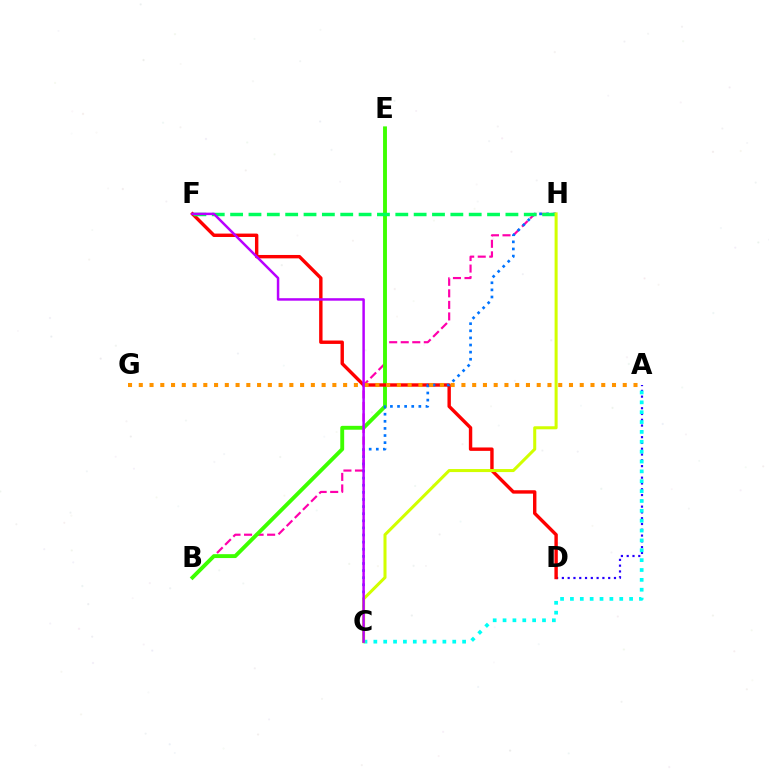{('A', 'D'): [{'color': '#2500ff', 'line_style': 'dotted', 'thickness': 1.57}], ('B', 'H'): [{'color': '#ff00ac', 'line_style': 'dashed', 'thickness': 1.57}], ('B', 'E'): [{'color': '#3dff00', 'line_style': 'solid', 'thickness': 2.8}], ('D', 'F'): [{'color': '#ff0000', 'line_style': 'solid', 'thickness': 2.45}], ('C', 'H'): [{'color': '#0074ff', 'line_style': 'dotted', 'thickness': 1.93}, {'color': '#d1ff00', 'line_style': 'solid', 'thickness': 2.19}], ('F', 'H'): [{'color': '#00ff5c', 'line_style': 'dashed', 'thickness': 2.49}], ('A', 'G'): [{'color': '#ff9400', 'line_style': 'dotted', 'thickness': 2.92}], ('A', 'C'): [{'color': '#00fff6', 'line_style': 'dotted', 'thickness': 2.68}], ('C', 'F'): [{'color': '#b900ff', 'line_style': 'solid', 'thickness': 1.79}]}